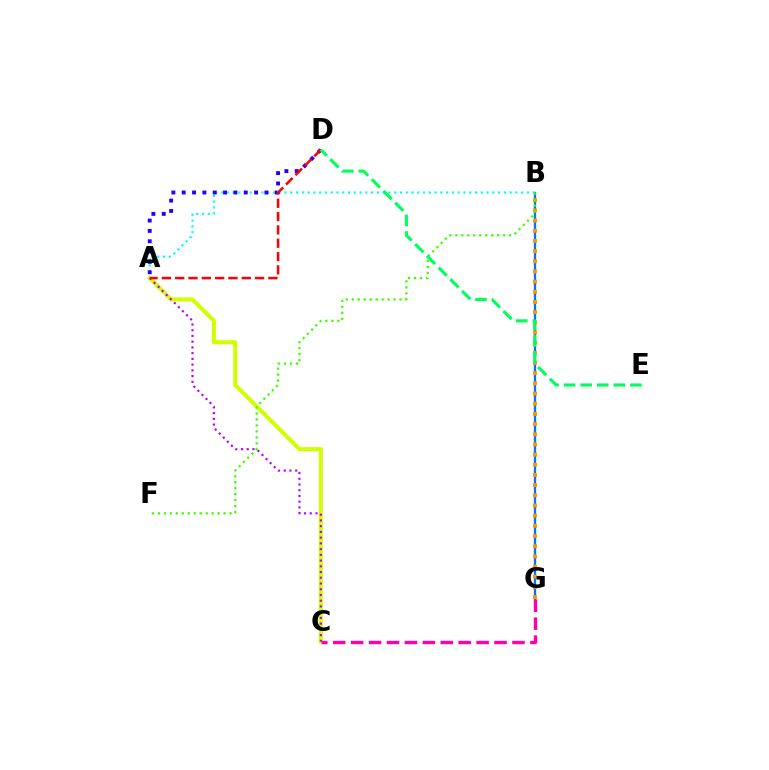{('B', 'G'): [{'color': '#0074ff', 'line_style': 'solid', 'thickness': 1.65}, {'color': '#ff9400', 'line_style': 'dotted', 'thickness': 2.76}], ('A', 'B'): [{'color': '#00fff6', 'line_style': 'dotted', 'thickness': 1.57}], ('A', 'C'): [{'color': '#d1ff00', 'line_style': 'solid', 'thickness': 2.92}, {'color': '#b900ff', 'line_style': 'dotted', 'thickness': 1.56}], ('A', 'D'): [{'color': '#2500ff', 'line_style': 'dotted', 'thickness': 2.81}, {'color': '#ff0000', 'line_style': 'dashed', 'thickness': 1.81}], ('C', 'G'): [{'color': '#ff00ac', 'line_style': 'dashed', 'thickness': 2.44}], ('B', 'F'): [{'color': '#3dff00', 'line_style': 'dotted', 'thickness': 1.62}], ('D', 'E'): [{'color': '#00ff5c', 'line_style': 'dashed', 'thickness': 2.25}]}